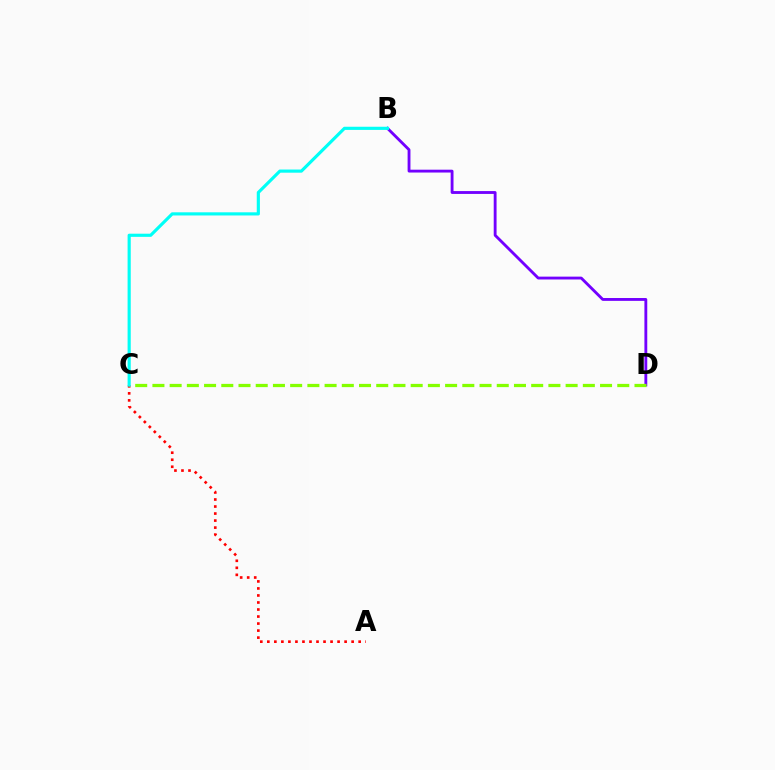{('B', 'D'): [{'color': '#7200ff', 'line_style': 'solid', 'thickness': 2.05}], ('A', 'C'): [{'color': '#ff0000', 'line_style': 'dotted', 'thickness': 1.91}], ('C', 'D'): [{'color': '#84ff00', 'line_style': 'dashed', 'thickness': 2.34}], ('B', 'C'): [{'color': '#00fff6', 'line_style': 'solid', 'thickness': 2.27}]}